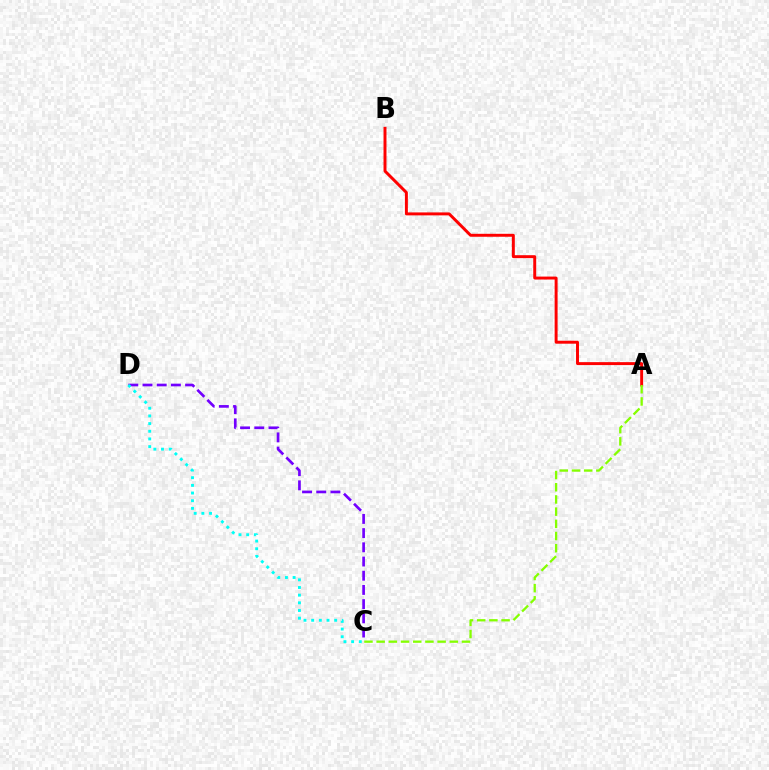{('C', 'D'): [{'color': '#7200ff', 'line_style': 'dashed', 'thickness': 1.93}, {'color': '#00fff6', 'line_style': 'dotted', 'thickness': 2.08}], ('A', 'B'): [{'color': '#ff0000', 'line_style': 'solid', 'thickness': 2.12}], ('A', 'C'): [{'color': '#84ff00', 'line_style': 'dashed', 'thickness': 1.66}]}